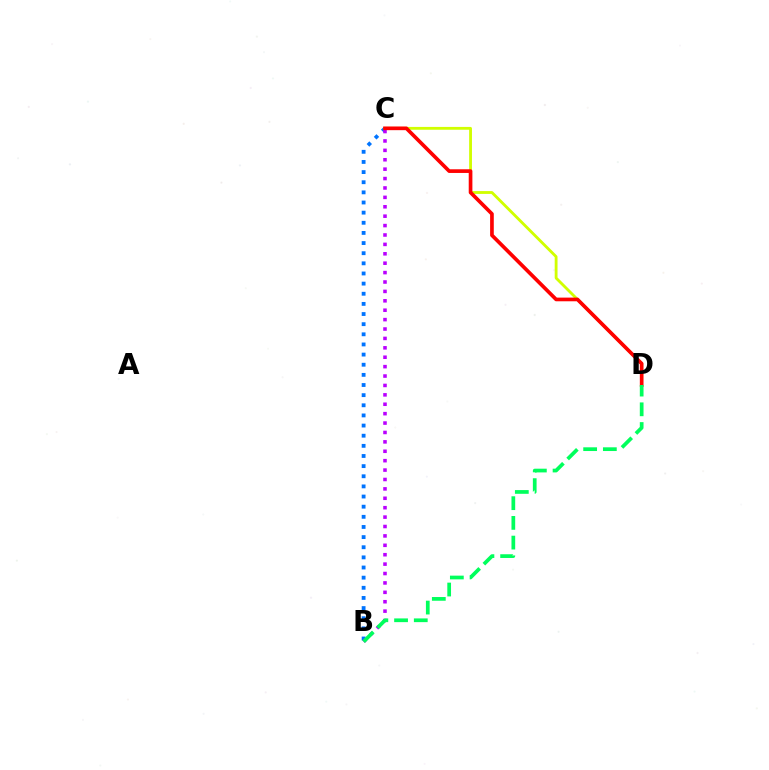{('B', 'C'): [{'color': '#0074ff', 'line_style': 'dotted', 'thickness': 2.75}, {'color': '#b900ff', 'line_style': 'dotted', 'thickness': 2.55}], ('C', 'D'): [{'color': '#d1ff00', 'line_style': 'solid', 'thickness': 2.04}, {'color': '#ff0000', 'line_style': 'solid', 'thickness': 2.64}], ('B', 'D'): [{'color': '#00ff5c', 'line_style': 'dashed', 'thickness': 2.68}]}